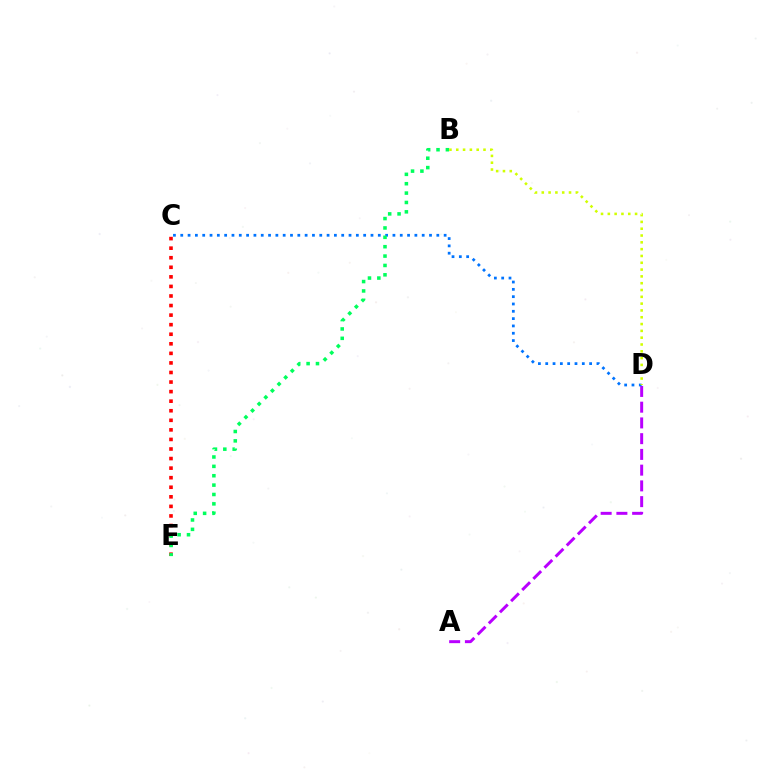{('A', 'D'): [{'color': '#b900ff', 'line_style': 'dashed', 'thickness': 2.14}], ('C', 'D'): [{'color': '#0074ff', 'line_style': 'dotted', 'thickness': 1.99}], ('C', 'E'): [{'color': '#ff0000', 'line_style': 'dotted', 'thickness': 2.6}], ('B', 'E'): [{'color': '#00ff5c', 'line_style': 'dotted', 'thickness': 2.55}], ('B', 'D'): [{'color': '#d1ff00', 'line_style': 'dotted', 'thickness': 1.85}]}